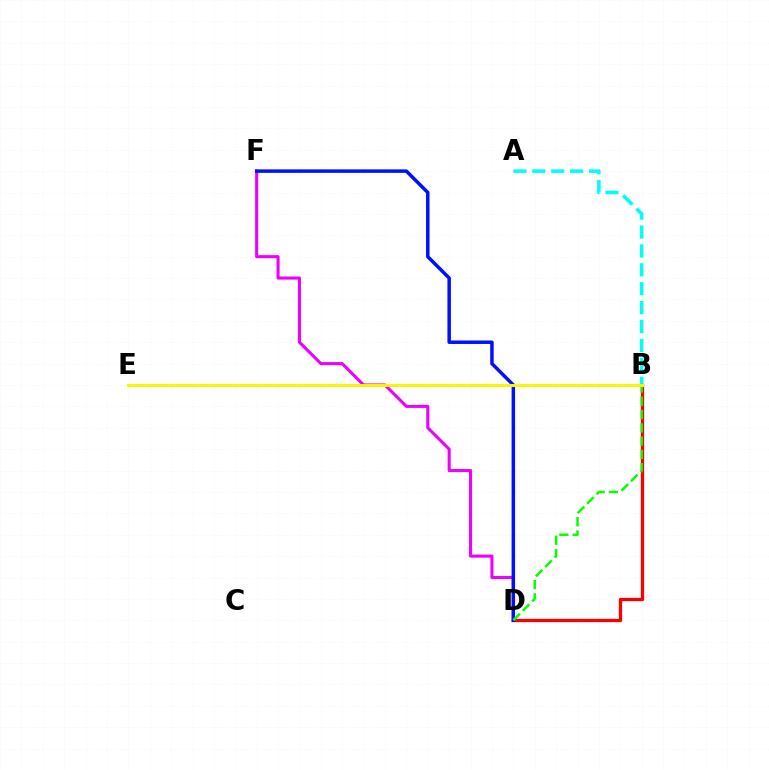{('D', 'F'): [{'color': '#ee00ff', 'line_style': 'solid', 'thickness': 2.22}, {'color': '#0010ff', 'line_style': 'solid', 'thickness': 2.5}], ('B', 'D'): [{'color': '#ff0000', 'line_style': 'solid', 'thickness': 2.37}, {'color': '#08ff00', 'line_style': 'dashed', 'thickness': 1.81}], ('A', 'B'): [{'color': '#00fff6', 'line_style': 'dashed', 'thickness': 2.57}], ('B', 'E'): [{'color': '#fcf500', 'line_style': 'solid', 'thickness': 2.13}]}